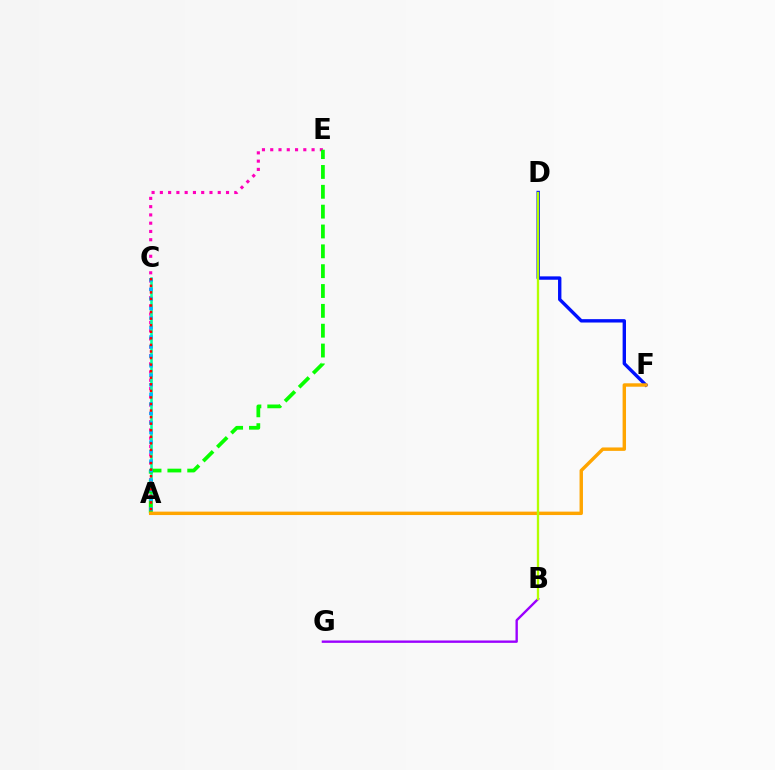{('A', 'E'): [{'color': '#ff00bd', 'line_style': 'dotted', 'thickness': 2.25}, {'color': '#08ff00', 'line_style': 'dashed', 'thickness': 2.7}], ('A', 'C'): [{'color': '#00ff9d', 'line_style': 'solid', 'thickness': 1.85}, {'color': '#00b5ff', 'line_style': 'dotted', 'thickness': 2.59}, {'color': '#ff0000', 'line_style': 'dotted', 'thickness': 1.78}], ('B', 'G'): [{'color': '#9b00ff', 'line_style': 'solid', 'thickness': 1.7}], ('D', 'F'): [{'color': '#0010ff', 'line_style': 'solid', 'thickness': 2.43}], ('A', 'F'): [{'color': '#ffa500', 'line_style': 'solid', 'thickness': 2.46}], ('B', 'D'): [{'color': '#b3ff00', 'line_style': 'solid', 'thickness': 1.68}]}